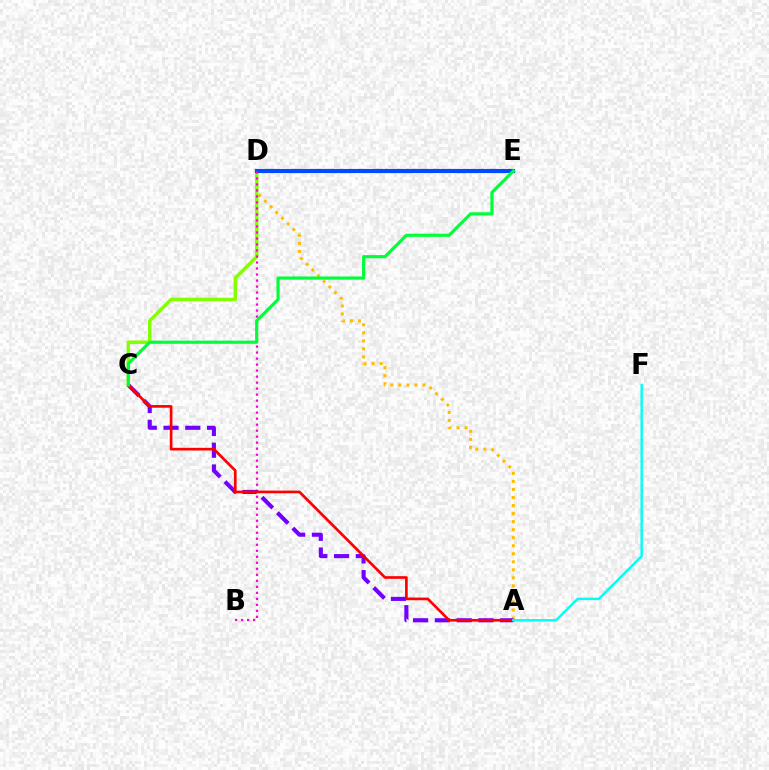{('A', 'D'): [{'color': '#ffbd00', 'line_style': 'dotted', 'thickness': 2.18}], ('C', 'D'): [{'color': '#84ff00', 'line_style': 'solid', 'thickness': 2.5}], ('D', 'E'): [{'color': '#004bff', 'line_style': 'solid', 'thickness': 2.98}], ('B', 'D'): [{'color': '#ff00cf', 'line_style': 'dotted', 'thickness': 1.63}], ('A', 'C'): [{'color': '#7200ff', 'line_style': 'dashed', 'thickness': 2.96}, {'color': '#ff0000', 'line_style': 'solid', 'thickness': 1.93}], ('C', 'E'): [{'color': '#00ff39', 'line_style': 'solid', 'thickness': 2.27}], ('A', 'F'): [{'color': '#00fff6', 'line_style': 'solid', 'thickness': 1.74}]}